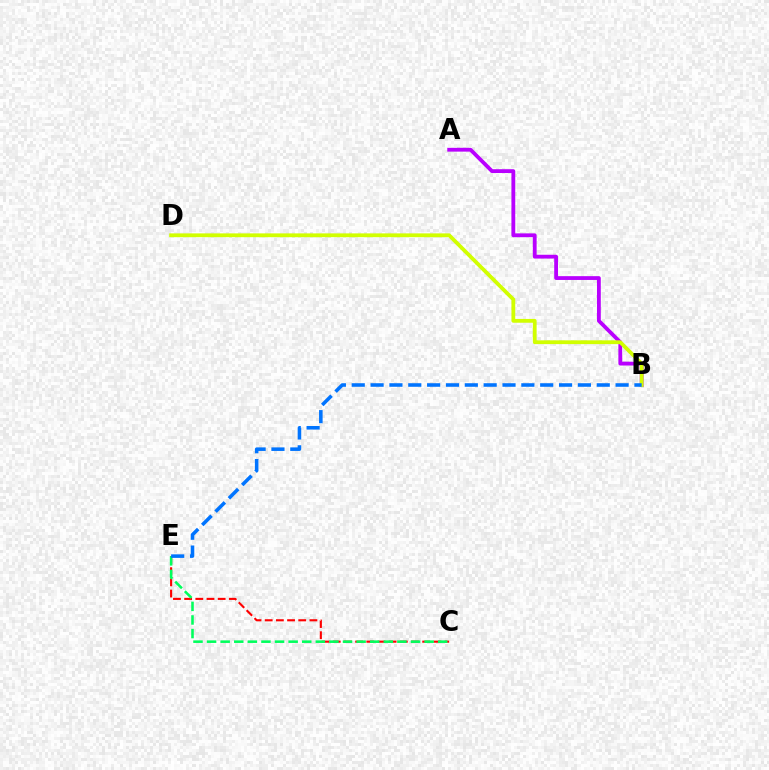{('A', 'B'): [{'color': '#b900ff', 'line_style': 'solid', 'thickness': 2.74}], ('C', 'E'): [{'color': '#ff0000', 'line_style': 'dashed', 'thickness': 1.52}, {'color': '#00ff5c', 'line_style': 'dashed', 'thickness': 1.85}], ('B', 'D'): [{'color': '#d1ff00', 'line_style': 'solid', 'thickness': 2.74}], ('B', 'E'): [{'color': '#0074ff', 'line_style': 'dashed', 'thickness': 2.56}]}